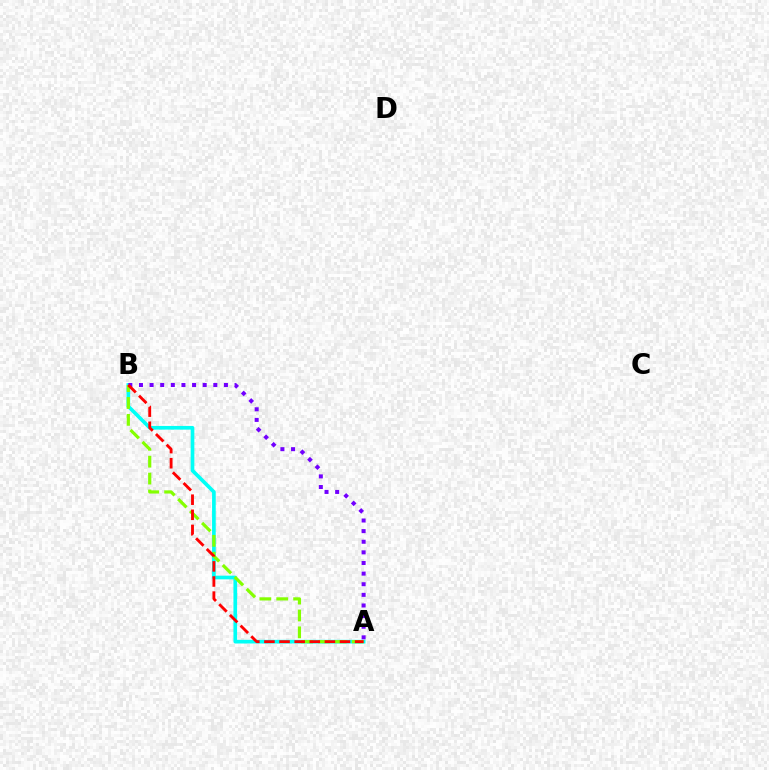{('A', 'B'): [{'color': '#00fff6', 'line_style': 'solid', 'thickness': 2.64}, {'color': '#84ff00', 'line_style': 'dashed', 'thickness': 2.29}, {'color': '#7200ff', 'line_style': 'dotted', 'thickness': 2.89}, {'color': '#ff0000', 'line_style': 'dashed', 'thickness': 2.05}]}